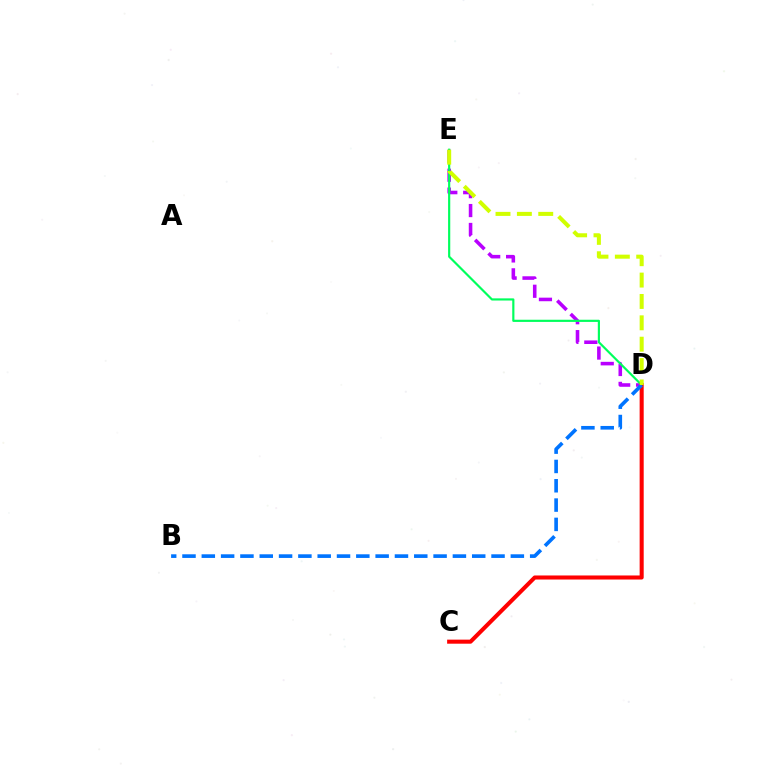{('D', 'E'): [{'color': '#b900ff', 'line_style': 'dashed', 'thickness': 2.57}, {'color': '#00ff5c', 'line_style': 'solid', 'thickness': 1.56}, {'color': '#d1ff00', 'line_style': 'dashed', 'thickness': 2.9}], ('C', 'D'): [{'color': '#ff0000', 'line_style': 'solid', 'thickness': 2.92}], ('B', 'D'): [{'color': '#0074ff', 'line_style': 'dashed', 'thickness': 2.62}]}